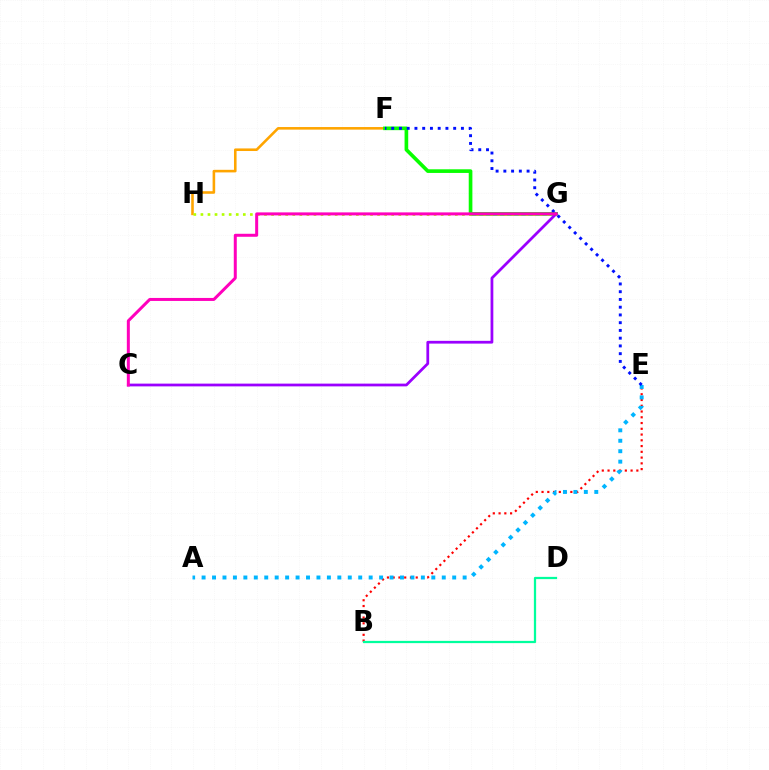{('F', 'H'): [{'color': '#ffa500', 'line_style': 'solid', 'thickness': 1.86}], ('B', 'E'): [{'color': '#ff0000', 'line_style': 'dotted', 'thickness': 1.56}], ('A', 'E'): [{'color': '#00b5ff', 'line_style': 'dotted', 'thickness': 2.84}], ('F', 'G'): [{'color': '#08ff00', 'line_style': 'solid', 'thickness': 2.63}], ('B', 'D'): [{'color': '#00ff9d', 'line_style': 'solid', 'thickness': 1.62}], ('G', 'H'): [{'color': '#b3ff00', 'line_style': 'dotted', 'thickness': 1.92}], ('C', 'G'): [{'color': '#9b00ff', 'line_style': 'solid', 'thickness': 1.99}, {'color': '#ff00bd', 'line_style': 'solid', 'thickness': 2.16}], ('E', 'F'): [{'color': '#0010ff', 'line_style': 'dotted', 'thickness': 2.1}]}